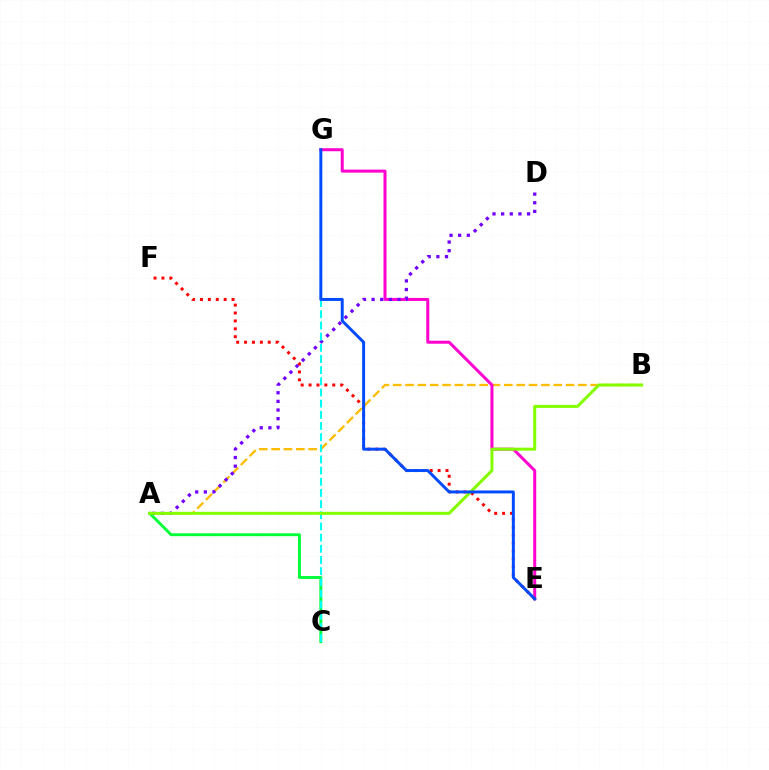{('A', 'B'): [{'color': '#ffbd00', 'line_style': 'dashed', 'thickness': 1.68}, {'color': '#84ff00', 'line_style': 'solid', 'thickness': 2.18}], ('A', 'C'): [{'color': '#00ff39', 'line_style': 'solid', 'thickness': 2.09}], ('E', 'G'): [{'color': '#ff00cf', 'line_style': 'solid', 'thickness': 2.16}, {'color': '#004bff', 'line_style': 'solid', 'thickness': 2.13}], ('E', 'F'): [{'color': '#ff0000', 'line_style': 'dotted', 'thickness': 2.15}], ('A', 'D'): [{'color': '#7200ff', 'line_style': 'dotted', 'thickness': 2.35}], ('C', 'G'): [{'color': '#00fff6', 'line_style': 'dashed', 'thickness': 1.52}]}